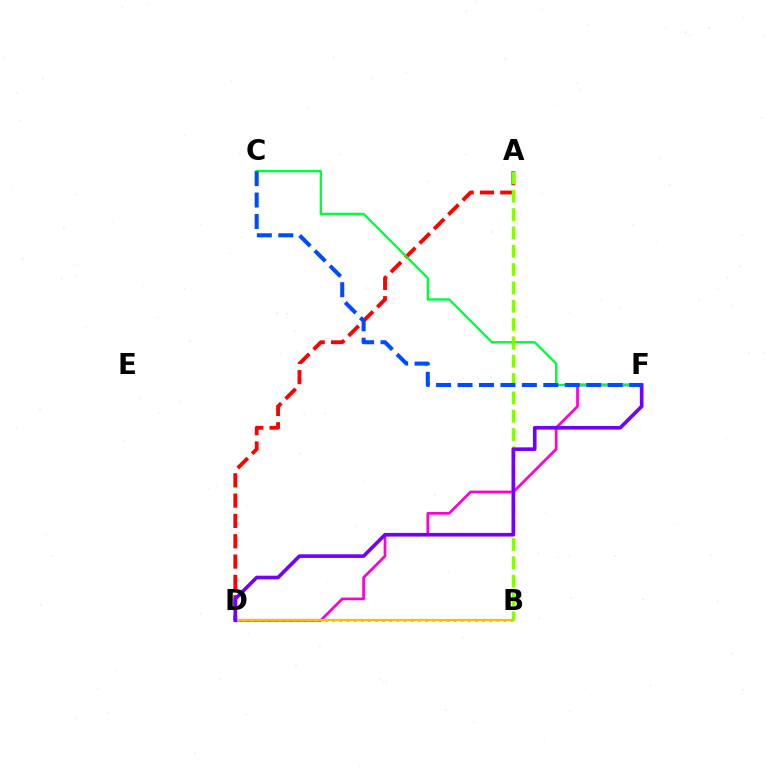{('B', 'D'): [{'color': '#00fff6', 'line_style': 'dotted', 'thickness': 1.94}, {'color': '#ffbd00', 'line_style': 'solid', 'thickness': 1.57}], ('D', 'F'): [{'color': '#ff00cf', 'line_style': 'solid', 'thickness': 1.95}, {'color': '#7200ff', 'line_style': 'solid', 'thickness': 2.61}], ('A', 'D'): [{'color': '#ff0000', 'line_style': 'dashed', 'thickness': 2.76}], ('C', 'F'): [{'color': '#00ff39', 'line_style': 'solid', 'thickness': 1.69}, {'color': '#004bff', 'line_style': 'dashed', 'thickness': 2.91}], ('A', 'B'): [{'color': '#84ff00', 'line_style': 'dashed', 'thickness': 2.49}]}